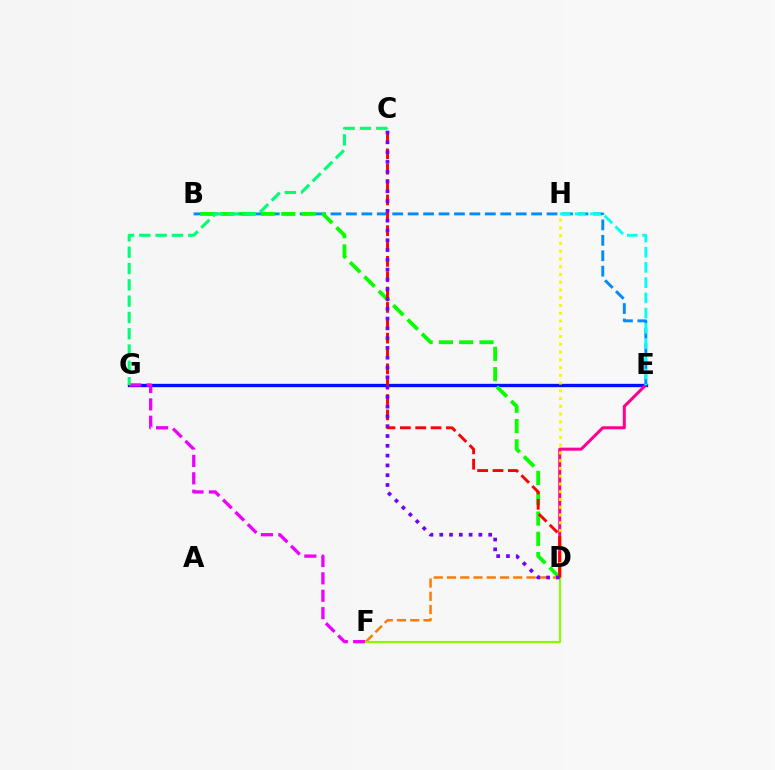{('E', 'G'): [{'color': '#0010ff', 'line_style': 'solid', 'thickness': 2.4}], ('D', 'E'): [{'color': '#ff0094', 'line_style': 'solid', 'thickness': 2.19}], ('D', 'H'): [{'color': '#fcf500', 'line_style': 'dotted', 'thickness': 2.11}], ('B', 'E'): [{'color': '#008cff', 'line_style': 'dashed', 'thickness': 2.1}], ('B', 'D'): [{'color': '#08ff00', 'line_style': 'dashed', 'thickness': 2.76}], ('D', 'F'): [{'color': '#ff7c00', 'line_style': 'dashed', 'thickness': 1.8}, {'color': '#84ff00', 'line_style': 'solid', 'thickness': 1.56}], ('F', 'G'): [{'color': '#ee00ff', 'line_style': 'dashed', 'thickness': 2.36}], ('C', 'D'): [{'color': '#ff0000', 'line_style': 'dashed', 'thickness': 2.09}, {'color': '#7200ff', 'line_style': 'dotted', 'thickness': 2.66}], ('C', 'G'): [{'color': '#00ff74', 'line_style': 'dashed', 'thickness': 2.22}], ('E', 'H'): [{'color': '#00fff6', 'line_style': 'dashed', 'thickness': 2.07}]}